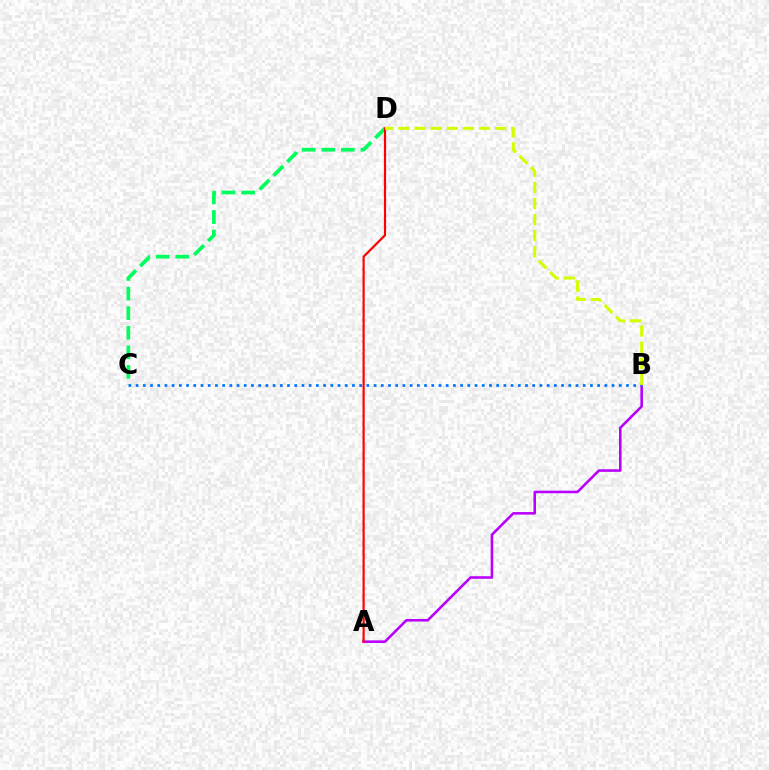{('A', 'B'): [{'color': '#b900ff', 'line_style': 'solid', 'thickness': 1.86}], ('C', 'D'): [{'color': '#00ff5c', 'line_style': 'dashed', 'thickness': 2.66}], ('A', 'D'): [{'color': '#ff0000', 'line_style': 'solid', 'thickness': 1.57}], ('B', 'C'): [{'color': '#0074ff', 'line_style': 'dotted', 'thickness': 1.96}], ('B', 'D'): [{'color': '#d1ff00', 'line_style': 'dashed', 'thickness': 2.19}]}